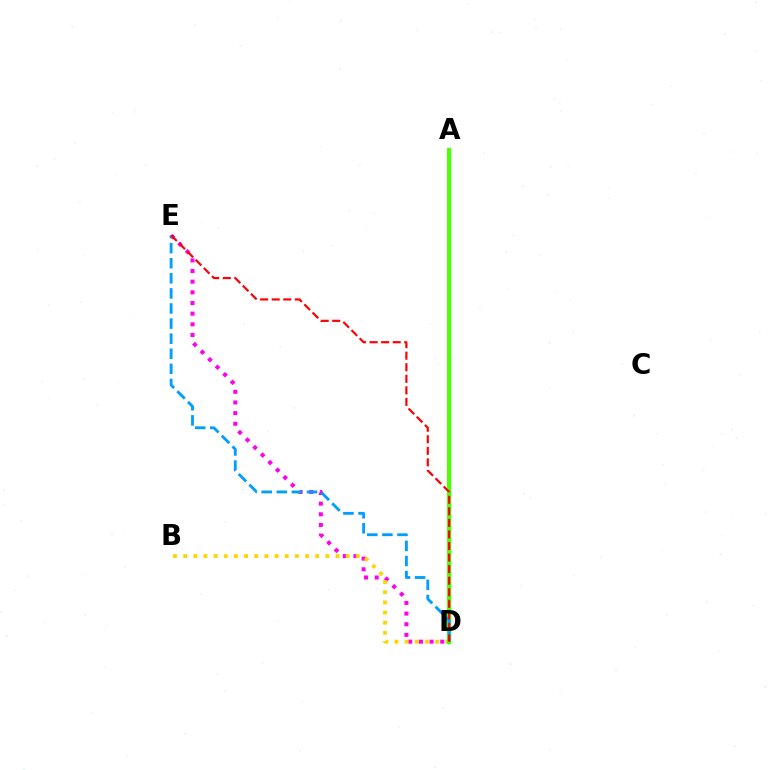{('A', 'D'): [{'color': '#3700ff', 'line_style': 'solid', 'thickness': 2.6}, {'color': '#00ff86', 'line_style': 'solid', 'thickness': 2.49}, {'color': '#4fff00', 'line_style': 'solid', 'thickness': 2.95}], ('D', 'E'): [{'color': '#ff00ed', 'line_style': 'dotted', 'thickness': 2.89}, {'color': '#009eff', 'line_style': 'dashed', 'thickness': 2.05}, {'color': '#ff0000', 'line_style': 'dashed', 'thickness': 1.57}], ('B', 'D'): [{'color': '#ffd500', 'line_style': 'dotted', 'thickness': 2.76}]}